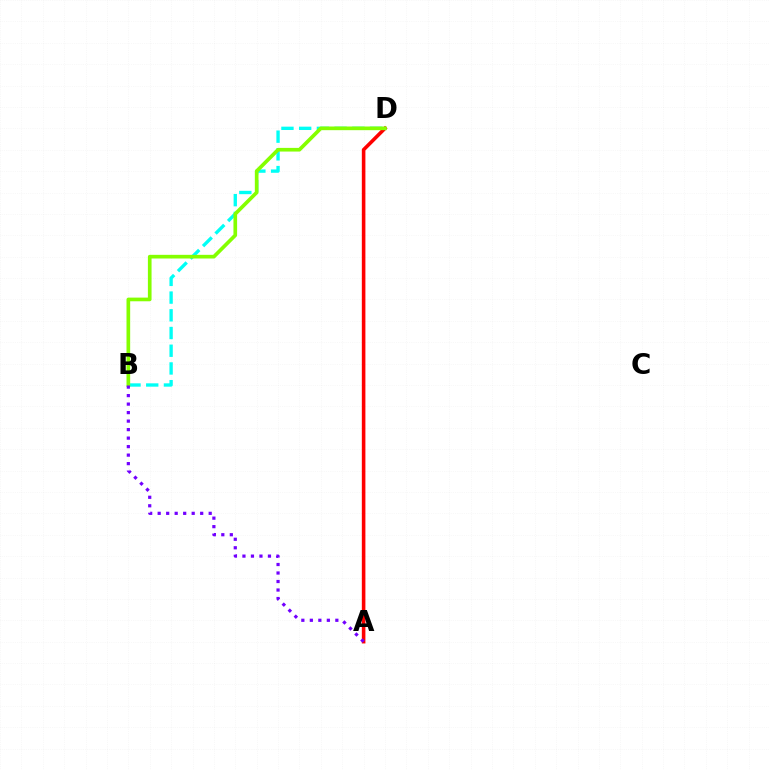{('B', 'D'): [{'color': '#00fff6', 'line_style': 'dashed', 'thickness': 2.41}, {'color': '#84ff00', 'line_style': 'solid', 'thickness': 2.64}], ('A', 'D'): [{'color': '#ff0000', 'line_style': 'solid', 'thickness': 2.57}], ('A', 'B'): [{'color': '#7200ff', 'line_style': 'dotted', 'thickness': 2.31}]}